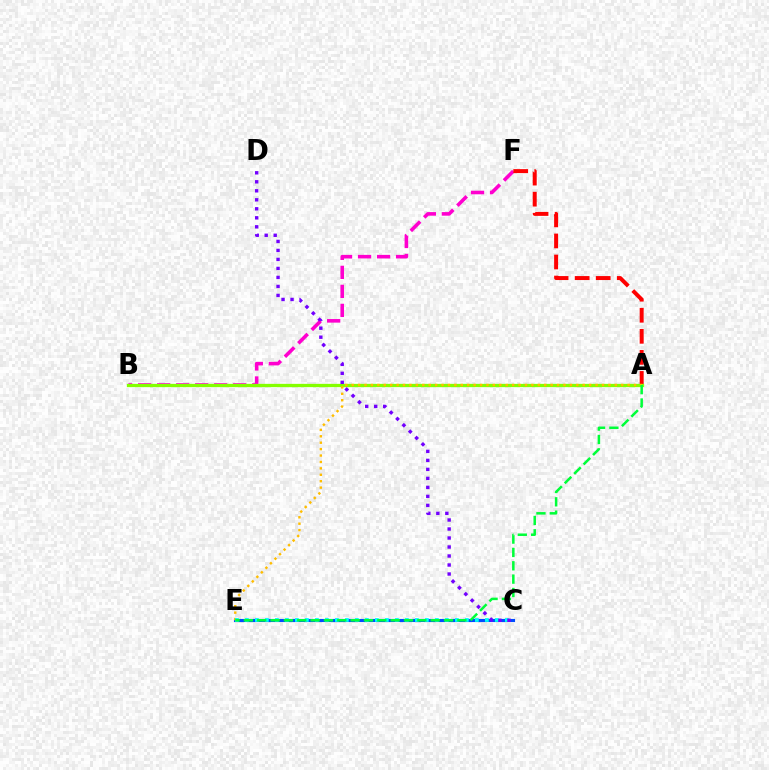{('B', 'F'): [{'color': '#ff00cf', 'line_style': 'dashed', 'thickness': 2.58}], ('A', 'F'): [{'color': '#ff0000', 'line_style': 'dashed', 'thickness': 2.86}], ('C', 'E'): [{'color': '#004bff', 'line_style': 'solid', 'thickness': 2.24}, {'color': '#00fff6', 'line_style': 'dotted', 'thickness': 2.72}], ('A', 'B'): [{'color': '#84ff00', 'line_style': 'solid', 'thickness': 2.36}], ('A', 'E'): [{'color': '#ffbd00', 'line_style': 'dotted', 'thickness': 1.74}, {'color': '#00ff39', 'line_style': 'dashed', 'thickness': 1.81}], ('C', 'D'): [{'color': '#7200ff', 'line_style': 'dotted', 'thickness': 2.45}]}